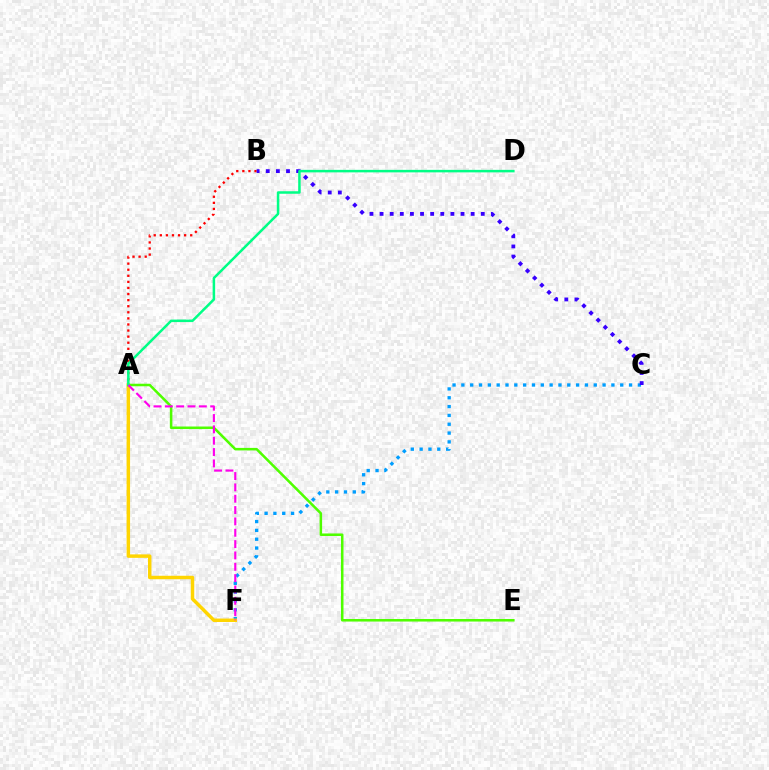{('A', 'B'): [{'color': '#ff0000', 'line_style': 'dotted', 'thickness': 1.65}], ('C', 'F'): [{'color': '#009eff', 'line_style': 'dotted', 'thickness': 2.4}], ('A', 'F'): [{'color': '#ffd500', 'line_style': 'solid', 'thickness': 2.49}, {'color': '#ff00ed', 'line_style': 'dashed', 'thickness': 1.54}], ('B', 'C'): [{'color': '#3700ff', 'line_style': 'dotted', 'thickness': 2.75}], ('A', 'E'): [{'color': '#4fff00', 'line_style': 'solid', 'thickness': 1.83}], ('A', 'D'): [{'color': '#00ff86', 'line_style': 'solid', 'thickness': 1.81}]}